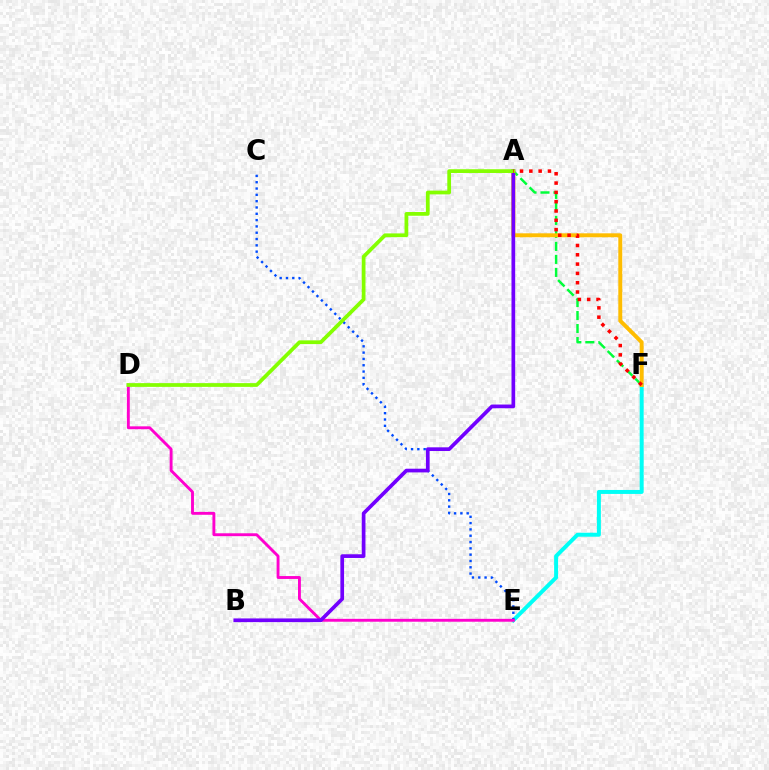{('E', 'F'): [{'color': '#00fff6', 'line_style': 'solid', 'thickness': 2.86}], ('C', 'E'): [{'color': '#004bff', 'line_style': 'dotted', 'thickness': 1.71}], ('A', 'F'): [{'color': '#00ff39', 'line_style': 'dashed', 'thickness': 1.77}, {'color': '#ffbd00', 'line_style': 'solid', 'thickness': 2.84}, {'color': '#ff0000', 'line_style': 'dotted', 'thickness': 2.53}], ('D', 'E'): [{'color': '#ff00cf', 'line_style': 'solid', 'thickness': 2.08}], ('A', 'B'): [{'color': '#7200ff', 'line_style': 'solid', 'thickness': 2.66}], ('A', 'D'): [{'color': '#84ff00', 'line_style': 'solid', 'thickness': 2.69}]}